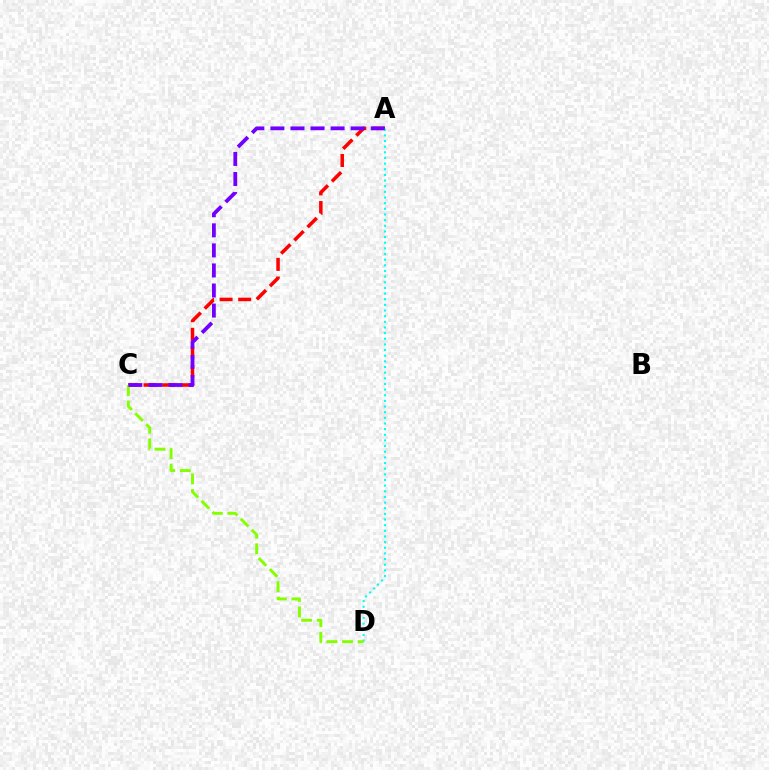{('A', 'C'): [{'color': '#ff0000', 'line_style': 'dashed', 'thickness': 2.53}, {'color': '#7200ff', 'line_style': 'dashed', 'thickness': 2.73}], ('A', 'D'): [{'color': '#00fff6', 'line_style': 'dotted', 'thickness': 1.53}], ('C', 'D'): [{'color': '#84ff00', 'line_style': 'dashed', 'thickness': 2.11}]}